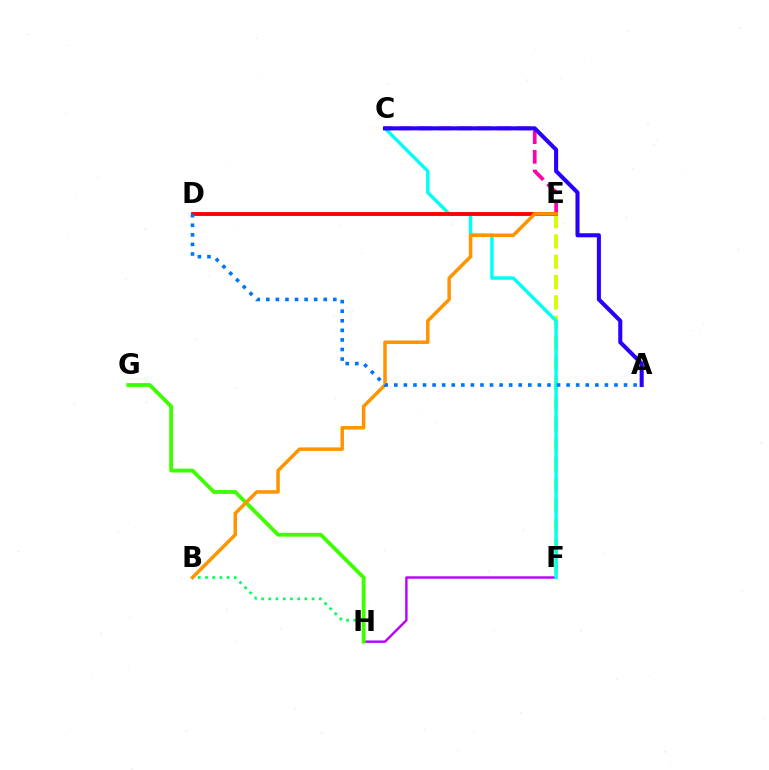{('F', 'H'): [{'color': '#b900ff', 'line_style': 'solid', 'thickness': 1.73}], ('B', 'H'): [{'color': '#00ff5c', 'line_style': 'dotted', 'thickness': 1.96}], ('E', 'F'): [{'color': '#d1ff00', 'line_style': 'dashed', 'thickness': 2.76}], ('C', 'F'): [{'color': '#00fff6', 'line_style': 'solid', 'thickness': 2.46}], ('G', 'H'): [{'color': '#3dff00', 'line_style': 'solid', 'thickness': 2.75}], ('C', 'E'): [{'color': '#ff00ac', 'line_style': 'dashed', 'thickness': 2.68}], ('D', 'E'): [{'color': '#ff0000', 'line_style': 'solid', 'thickness': 2.78}], ('A', 'C'): [{'color': '#2500ff', 'line_style': 'solid', 'thickness': 2.92}], ('B', 'E'): [{'color': '#ff9400', 'line_style': 'solid', 'thickness': 2.52}], ('A', 'D'): [{'color': '#0074ff', 'line_style': 'dotted', 'thickness': 2.6}]}